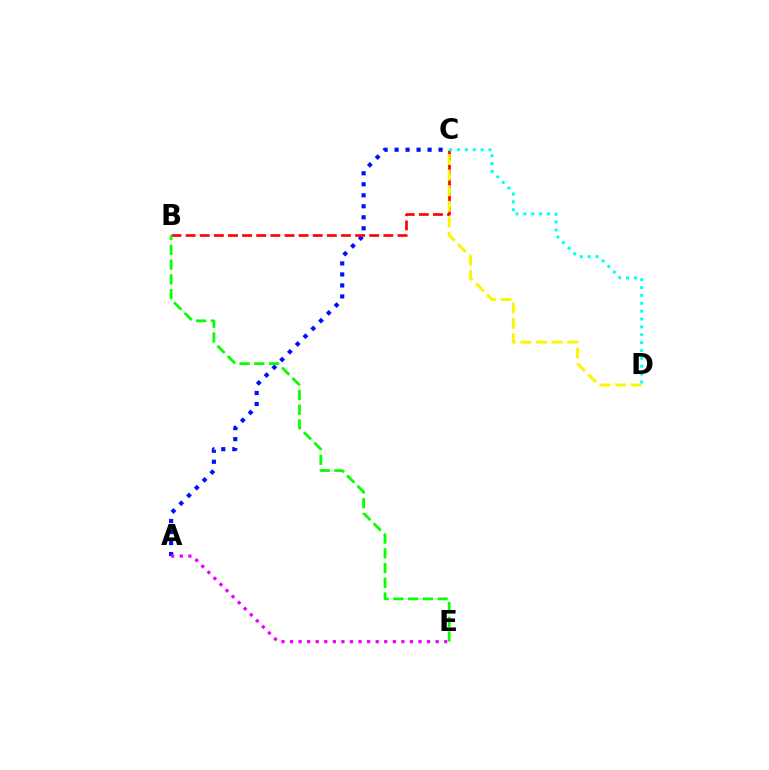{('A', 'C'): [{'color': '#0010ff', 'line_style': 'dotted', 'thickness': 2.99}], ('A', 'E'): [{'color': '#ee00ff', 'line_style': 'dotted', 'thickness': 2.33}], ('B', 'C'): [{'color': '#ff0000', 'line_style': 'dashed', 'thickness': 1.92}], ('C', 'D'): [{'color': '#fcf500', 'line_style': 'dashed', 'thickness': 2.12}, {'color': '#00fff6', 'line_style': 'dotted', 'thickness': 2.14}], ('B', 'E'): [{'color': '#08ff00', 'line_style': 'dashed', 'thickness': 2.0}]}